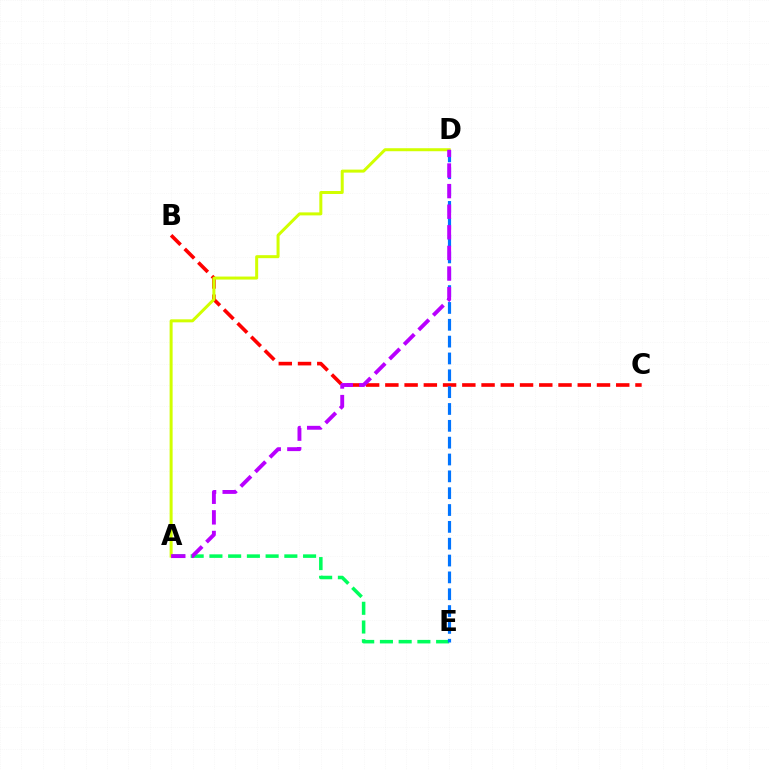{('B', 'C'): [{'color': '#ff0000', 'line_style': 'dashed', 'thickness': 2.61}], ('A', 'E'): [{'color': '#00ff5c', 'line_style': 'dashed', 'thickness': 2.54}], ('A', 'D'): [{'color': '#d1ff00', 'line_style': 'solid', 'thickness': 2.16}, {'color': '#b900ff', 'line_style': 'dashed', 'thickness': 2.8}], ('D', 'E'): [{'color': '#0074ff', 'line_style': 'dashed', 'thickness': 2.29}]}